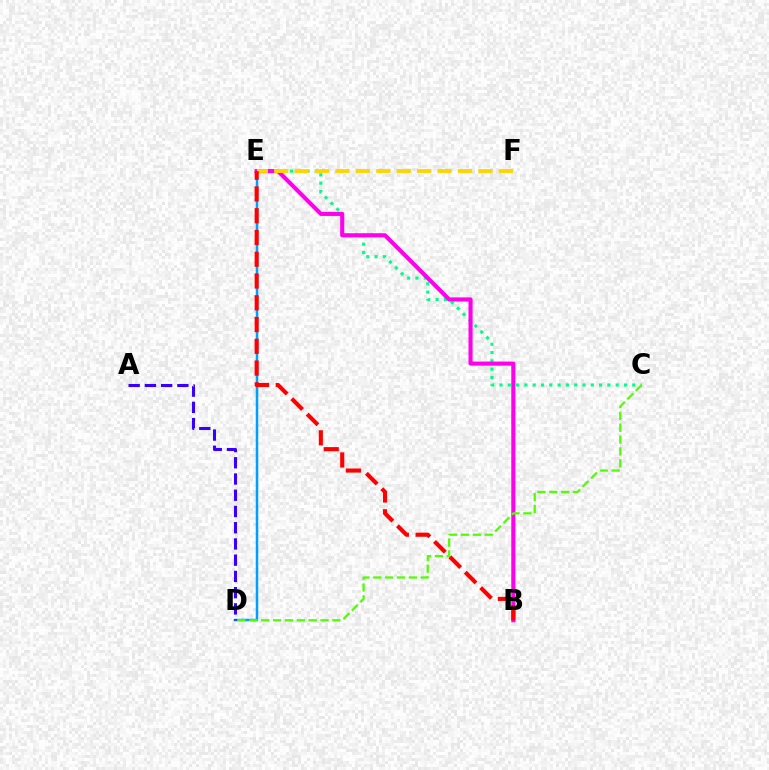{('D', 'E'): [{'color': '#009eff', 'line_style': 'solid', 'thickness': 1.8}], ('C', 'E'): [{'color': '#00ff86', 'line_style': 'dotted', 'thickness': 2.25}], ('A', 'D'): [{'color': '#3700ff', 'line_style': 'dashed', 'thickness': 2.21}], ('B', 'E'): [{'color': '#ff00ed', 'line_style': 'solid', 'thickness': 2.96}, {'color': '#ff0000', 'line_style': 'dashed', 'thickness': 2.96}], ('E', 'F'): [{'color': '#ffd500', 'line_style': 'dashed', 'thickness': 2.77}], ('C', 'D'): [{'color': '#4fff00', 'line_style': 'dashed', 'thickness': 1.61}]}